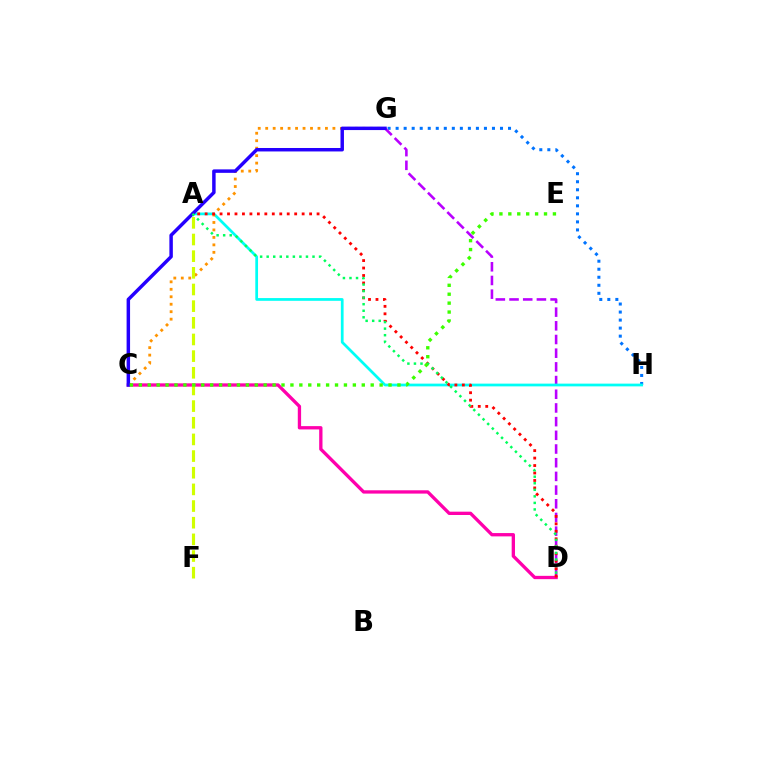{('G', 'H'): [{'color': '#0074ff', 'line_style': 'dotted', 'thickness': 2.18}], ('D', 'G'): [{'color': '#b900ff', 'line_style': 'dashed', 'thickness': 1.86}], ('C', 'D'): [{'color': '#ff00ac', 'line_style': 'solid', 'thickness': 2.39}], ('A', 'H'): [{'color': '#00fff6', 'line_style': 'solid', 'thickness': 1.97}], ('C', 'G'): [{'color': '#ff9400', 'line_style': 'dotted', 'thickness': 2.03}, {'color': '#2500ff', 'line_style': 'solid', 'thickness': 2.49}], ('A', 'F'): [{'color': '#d1ff00', 'line_style': 'dashed', 'thickness': 2.26}], ('A', 'D'): [{'color': '#ff0000', 'line_style': 'dotted', 'thickness': 2.03}, {'color': '#00ff5c', 'line_style': 'dotted', 'thickness': 1.78}], ('C', 'E'): [{'color': '#3dff00', 'line_style': 'dotted', 'thickness': 2.42}]}